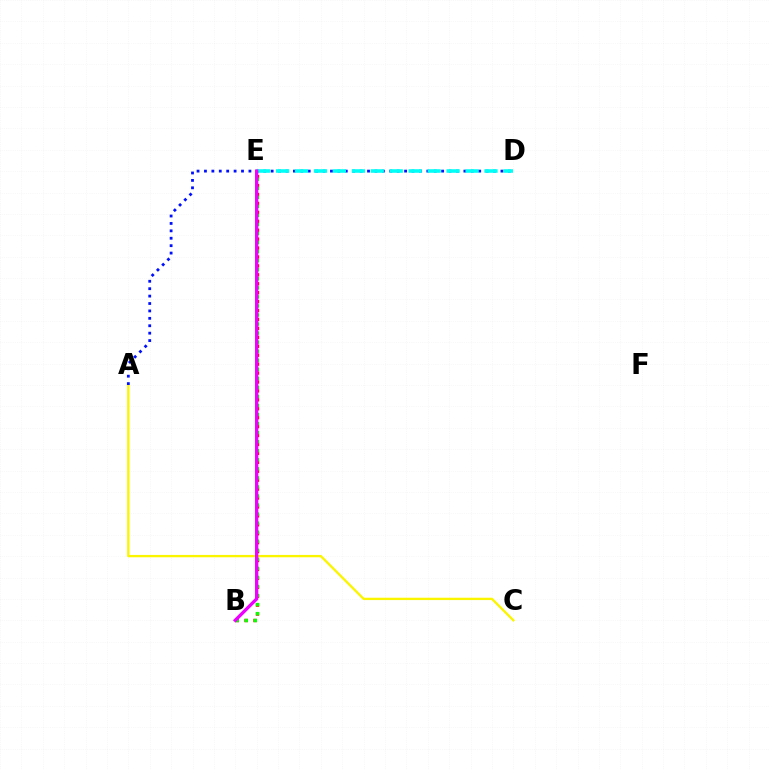{('A', 'C'): [{'color': '#fcf500', 'line_style': 'solid', 'thickness': 1.69}], ('B', 'E'): [{'color': '#ff0000', 'line_style': 'dotted', 'thickness': 2.43}, {'color': '#08ff00', 'line_style': 'dotted', 'thickness': 2.46}, {'color': '#ee00ff', 'line_style': 'solid', 'thickness': 2.38}], ('A', 'D'): [{'color': '#0010ff', 'line_style': 'dotted', 'thickness': 2.01}], ('D', 'E'): [{'color': '#00fff6', 'line_style': 'dashed', 'thickness': 2.57}]}